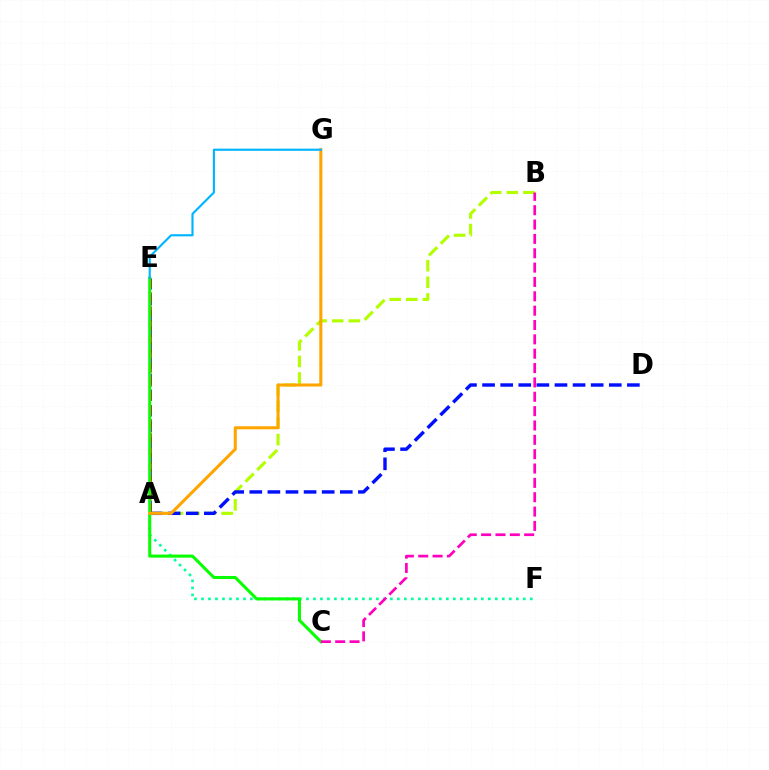{('A', 'F'): [{'color': '#00ff9d', 'line_style': 'dotted', 'thickness': 1.9}], ('A', 'B'): [{'color': '#b3ff00', 'line_style': 'dashed', 'thickness': 2.25}], ('A', 'E'): [{'color': '#9b00ff', 'line_style': 'dashed', 'thickness': 2.16}, {'color': '#ff0000', 'line_style': 'dashed', 'thickness': 1.91}], ('A', 'D'): [{'color': '#0010ff', 'line_style': 'dashed', 'thickness': 2.46}], ('C', 'E'): [{'color': '#08ff00', 'line_style': 'solid', 'thickness': 2.19}], ('B', 'C'): [{'color': '#ff00bd', 'line_style': 'dashed', 'thickness': 1.95}], ('A', 'G'): [{'color': '#ffa500', 'line_style': 'solid', 'thickness': 2.21}], ('E', 'G'): [{'color': '#00b5ff', 'line_style': 'solid', 'thickness': 1.54}]}